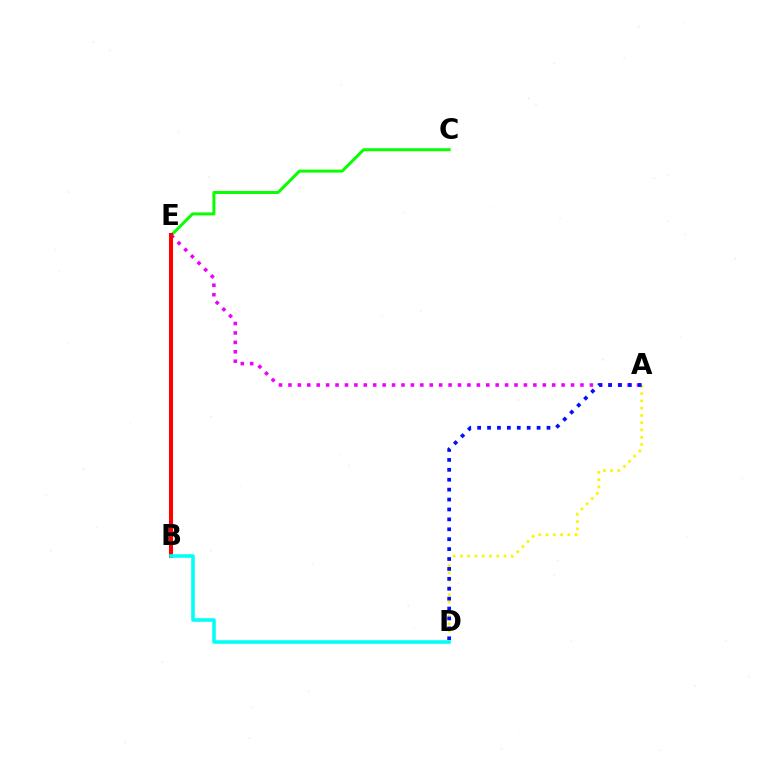{('C', 'E'): [{'color': '#08ff00', 'line_style': 'solid', 'thickness': 2.15}], ('A', 'E'): [{'color': '#ee00ff', 'line_style': 'dotted', 'thickness': 2.56}], ('B', 'E'): [{'color': '#ff0000', 'line_style': 'solid', 'thickness': 2.91}], ('A', 'D'): [{'color': '#fcf500', 'line_style': 'dotted', 'thickness': 1.97}, {'color': '#0010ff', 'line_style': 'dotted', 'thickness': 2.69}], ('B', 'D'): [{'color': '#00fff6', 'line_style': 'solid', 'thickness': 2.56}]}